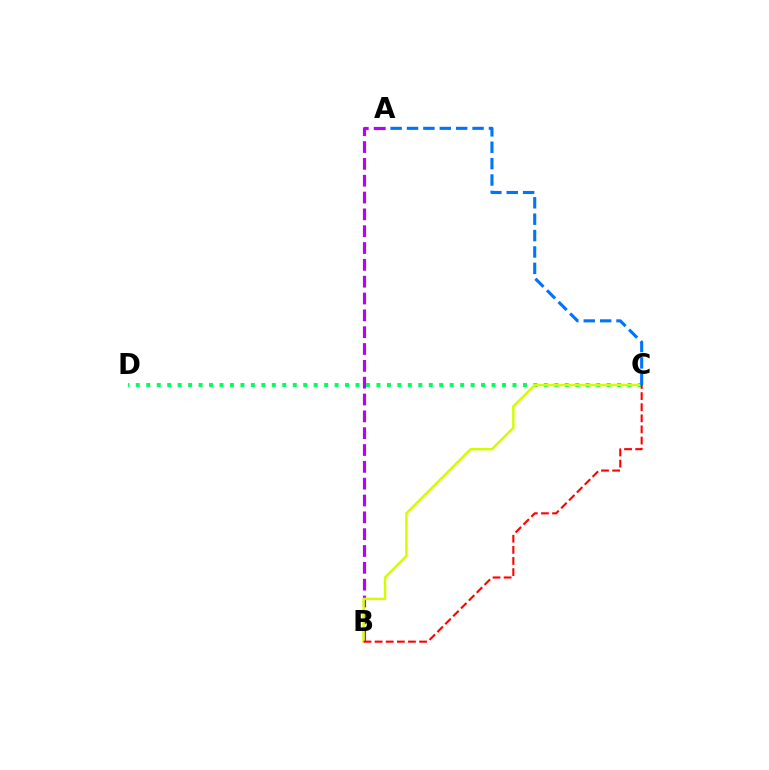{('A', 'B'): [{'color': '#b900ff', 'line_style': 'dashed', 'thickness': 2.29}], ('C', 'D'): [{'color': '#00ff5c', 'line_style': 'dotted', 'thickness': 2.84}], ('B', 'C'): [{'color': '#d1ff00', 'line_style': 'solid', 'thickness': 1.77}, {'color': '#ff0000', 'line_style': 'dashed', 'thickness': 1.51}], ('A', 'C'): [{'color': '#0074ff', 'line_style': 'dashed', 'thickness': 2.23}]}